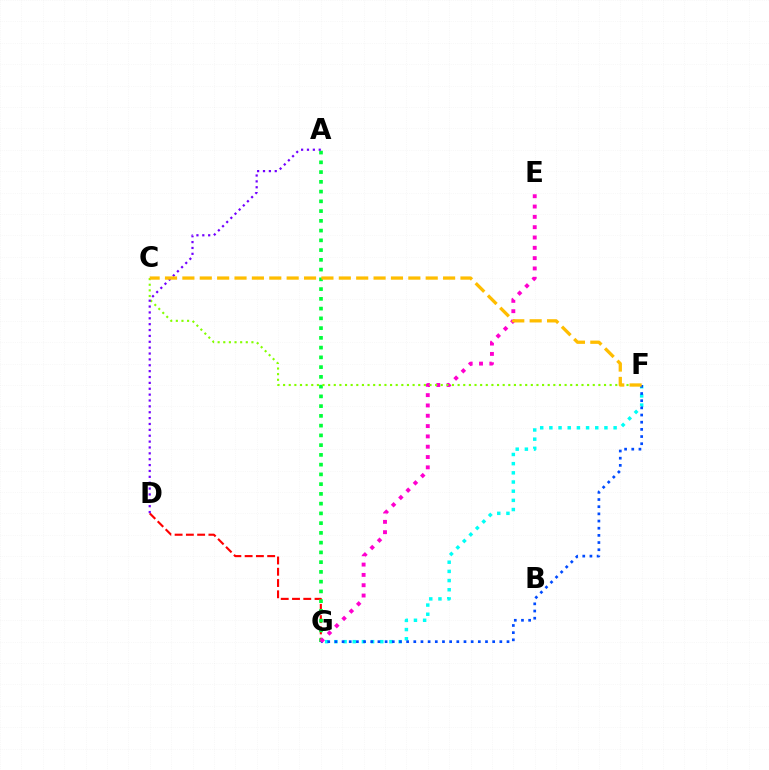{('D', 'G'): [{'color': '#ff0000', 'line_style': 'dashed', 'thickness': 1.53}], ('F', 'G'): [{'color': '#00fff6', 'line_style': 'dotted', 'thickness': 2.49}, {'color': '#004bff', 'line_style': 'dotted', 'thickness': 1.95}], ('A', 'G'): [{'color': '#00ff39', 'line_style': 'dotted', 'thickness': 2.65}], ('E', 'G'): [{'color': '#ff00cf', 'line_style': 'dotted', 'thickness': 2.8}], ('C', 'F'): [{'color': '#84ff00', 'line_style': 'dotted', 'thickness': 1.53}, {'color': '#ffbd00', 'line_style': 'dashed', 'thickness': 2.36}], ('A', 'D'): [{'color': '#7200ff', 'line_style': 'dotted', 'thickness': 1.6}]}